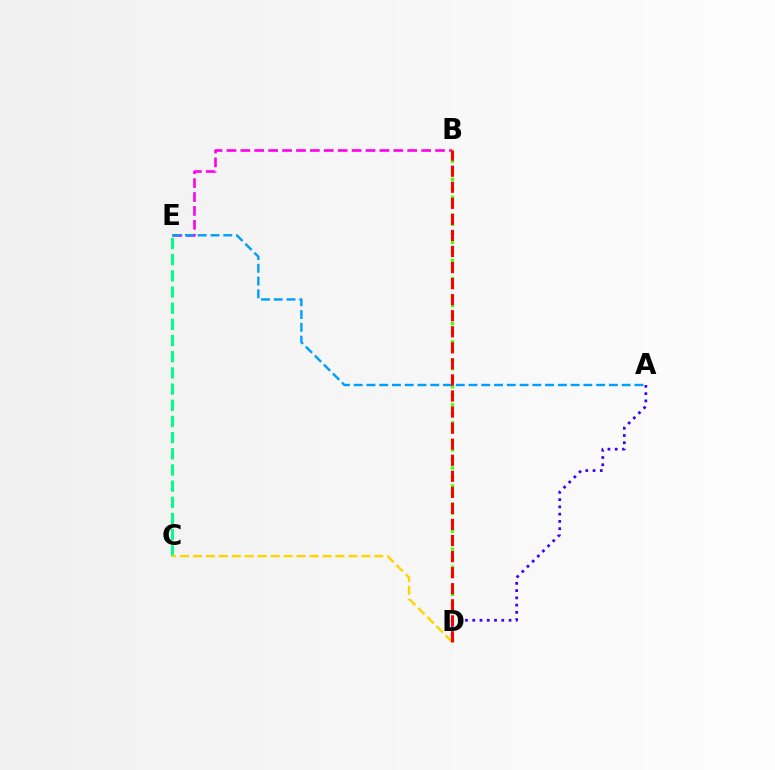{('B', 'E'): [{'color': '#ff00ed', 'line_style': 'dashed', 'thickness': 1.89}], ('C', 'E'): [{'color': '#00ff86', 'line_style': 'dashed', 'thickness': 2.2}], ('A', 'D'): [{'color': '#3700ff', 'line_style': 'dotted', 'thickness': 1.97}], ('C', 'D'): [{'color': '#ffd500', 'line_style': 'dashed', 'thickness': 1.76}], ('B', 'D'): [{'color': '#4fff00', 'line_style': 'dotted', 'thickness': 2.45}, {'color': '#ff0000', 'line_style': 'dashed', 'thickness': 2.18}], ('A', 'E'): [{'color': '#009eff', 'line_style': 'dashed', 'thickness': 1.73}]}